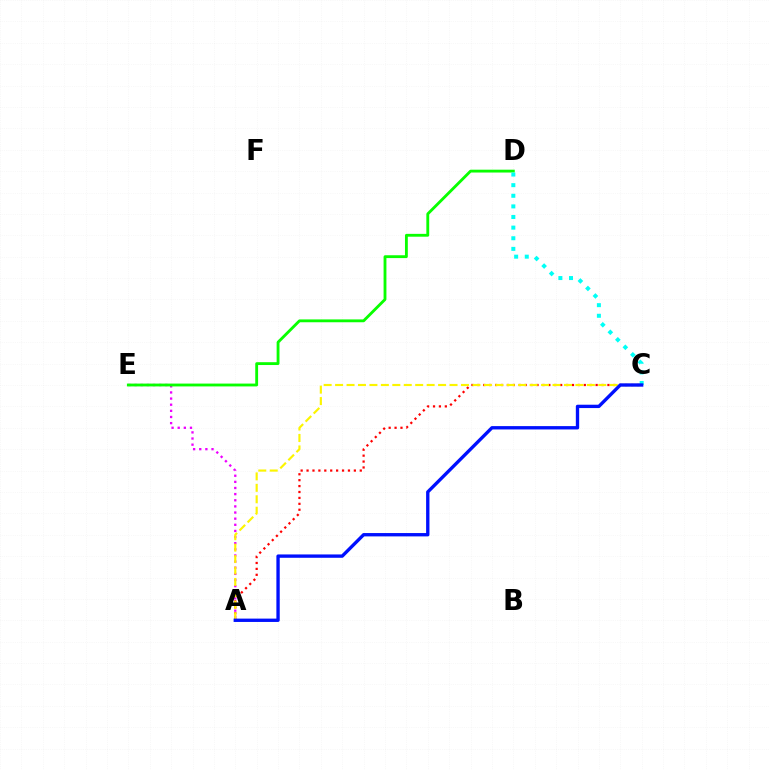{('A', 'E'): [{'color': '#ee00ff', 'line_style': 'dotted', 'thickness': 1.67}], ('D', 'E'): [{'color': '#08ff00', 'line_style': 'solid', 'thickness': 2.05}], ('A', 'C'): [{'color': '#ff0000', 'line_style': 'dotted', 'thickness': 1.61}, {'color': '#fcf500', 'line_style': 'dashed', 'thickness': 1.55}, {'color': '#0010ff', 'line_style': 'solid', 'thickness': 2.41}], ('C', 'D'): [{'color': '#00fff6', 'line_style': 'dotted', 'thickness': 2.88}]}